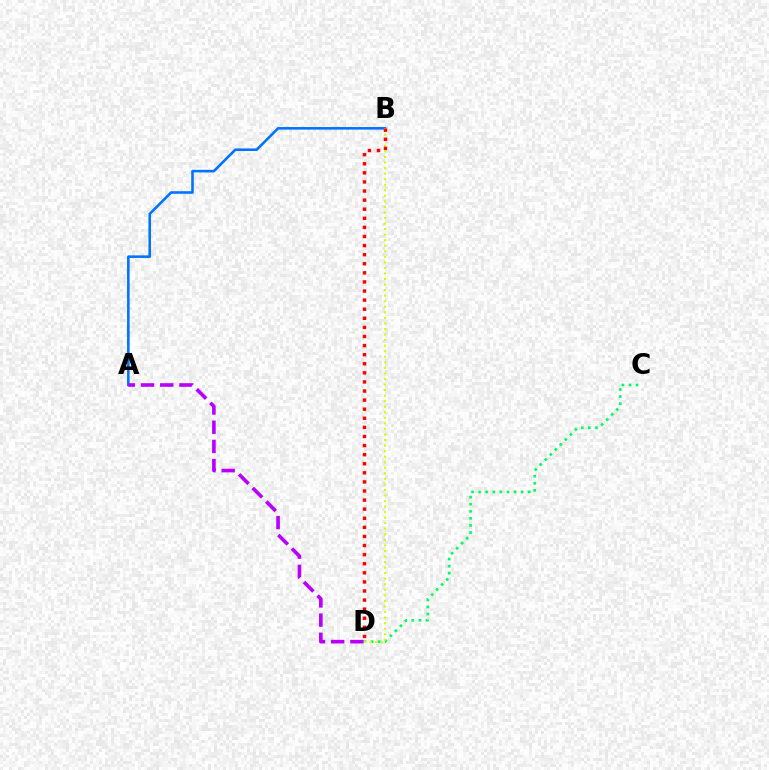{('C', 'D'): [{'color': '#00ff5c', 'line_style': 'dotted', 'thickness': 1.93}], ('A', 'B'): [{'color': '#0074ff', 'line_style': 'solid', 'thickness': 1.87}], ('B', 'D'): [{'color': '#d1ff00', 'line_style': 'dotted', 'thickness': 1.51}, {'color': '#ff0000', 'line_style': 'dotted', 'thickness': 2.47}], ('A', 'D'): [{'color': '#b900ff', 'line_style': 'dashed', 'thickness': 2.61}]}